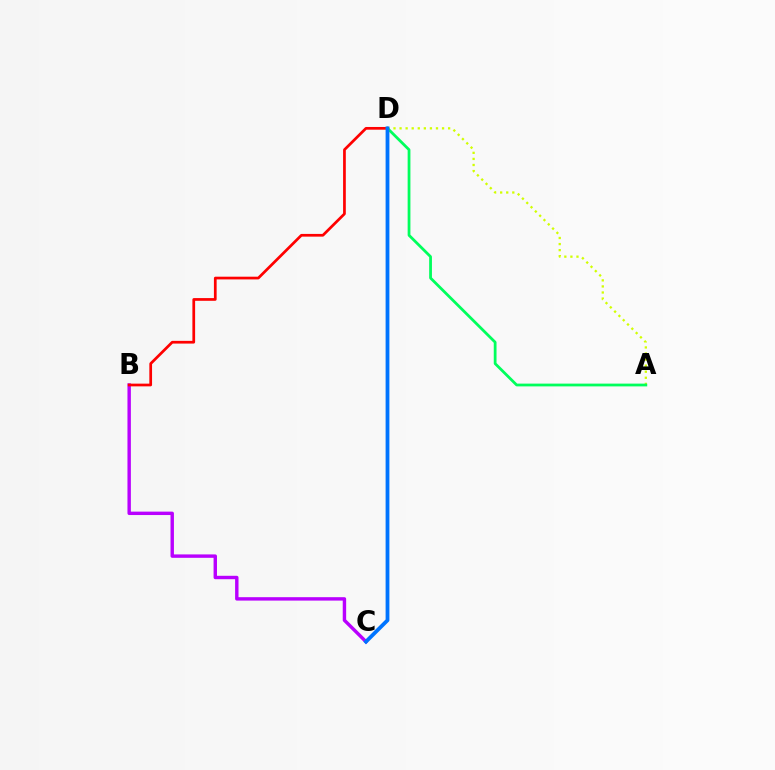{('A', 'D'): [{'color': '#d1ff00', 'line_style': 'dotted', 'thickness': 1.65}, {'color': '#00ff5c', 'line_style': 'solid', 'thickness': 2.0}], ('B', 'C'): [{'color': '#b900ff', 'line_style': 'solid', 'thickness': 2.46}], ('B', 'D'): [{'color': '#ff0000', 'line_style': 'solid', 'thickness': 1.96}], ('C', 'D'): [{'color': '#0074ff', 'line_style': 'solid', 'thickness': 2.73}]}